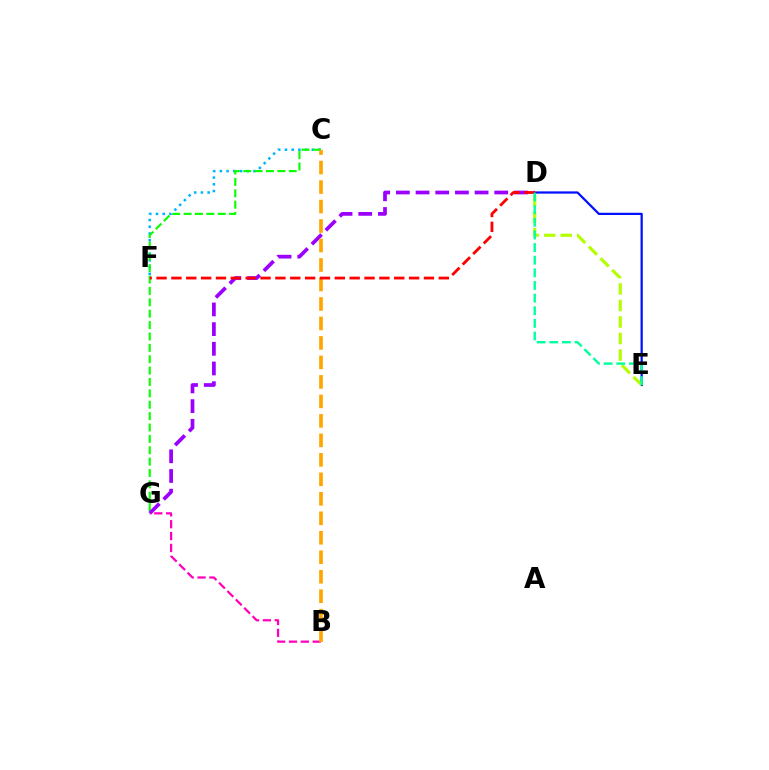{('D', 'E'): [{'color': '#0010ff', 'line_style': 'solid', 'thickness': 1.61}, {'color': '#b3ff00', 'line_style': 'dashed', 'thickness': 2.25}, {'color': '#00ff9d', 'line_style': 'dashed', 'thickness': 1.72}], ('C', 'F'): [{'color': '#00b5ff', 'line_style': 'dotted', 'thickness': 1.83}], ('C', 'G'): [{'color': '#08ff00', 'line_style': 'dashed', 'thickness': 1.55}], ('D', 'G'): [{'color': '#9b00ff', 'line_style': 'dashed', 'thickness': 2.67}], ('B', 'G'): [{'color': '#ff00bd', 'line_style': 'dashed', 'thickness': 1.61}], ('B', 'C'): [{'color': '#ffa500', 'line_style': 'dashed', 'thickness': 2.65}], ('D', 'F'): [{'color': '#ff0000', 'line_style': 'dashed', 'thickness': 2.02}]}